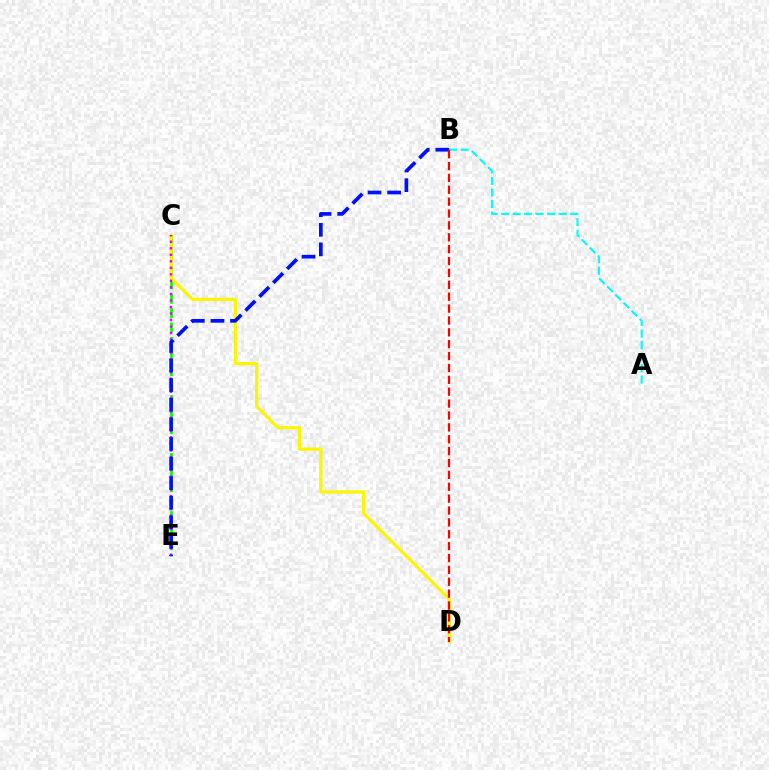{('C', 'E'): [{'color': '#08ff00', 'line_style': 'dashed', 'thickness': 1.97}, {'color': '#ee00ff', 'line_style': 'dotted', 'thickness': 1.77}], ('C', 'D'): [{'color': '#fcf500', 'line_style': 'solid', 'thickness': 2.33}], ('A', 'B'): [{'color': '#00fff6', 'line_style': 'dashed', 'thickness': 1.56}], ('B', 'E'): [{'color': '#0010ff', 'line_style': 'dashed', 'thickness': 2.66}], ('B', 'D'): [{'color': '#ff0000', 'line_style': 'dashed', 'thickness': 1.61}]}